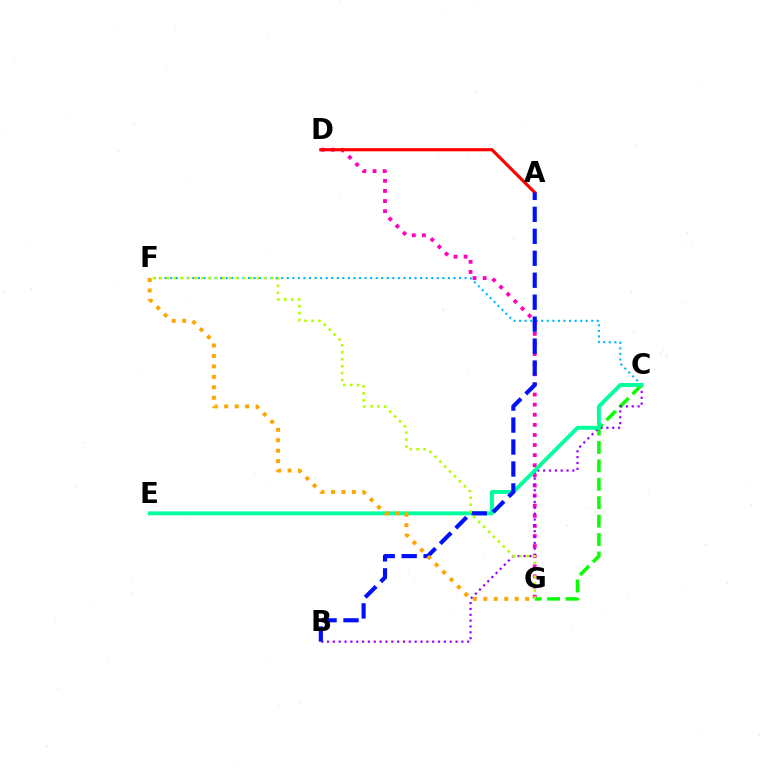{('D', 'G'): [{'color': '#ff00bd', 'line_style': 'dotted', 'thickness': 2.75}], ('C', 'G'): [{'color': '#08ff00', 'line_style': 'dashed', 'thickness': 2.5}], ('C', 'F'): [{'color': '#00b5ff', 'line_style': 'dotted', 'thickness': 1.51}], ('A', 'D'): [{'color': '#ff0000', 'line_style': 'solid', 'thickness': 2.27}], ('B', 'C'): [{'color': '#9b00ff', 'line_style': 'dotted', 'thickness': 1.59}], ('C', 'E'): [{'color': '#00ff9d', 'line_style': 'solid', 'thickness': 2.8}], ('A', 'B'): [{'color': '#0010ff', 'line_style': 'dashed', 'thickness': 2.98}], ('F', 'G'): [{'color': '#b3ff00', 'line_style': 'dotted', 'thickness': 1.89}, {'color': '#ffa500', 'line_style': 'dotted', 'thickness': 2.84}]}